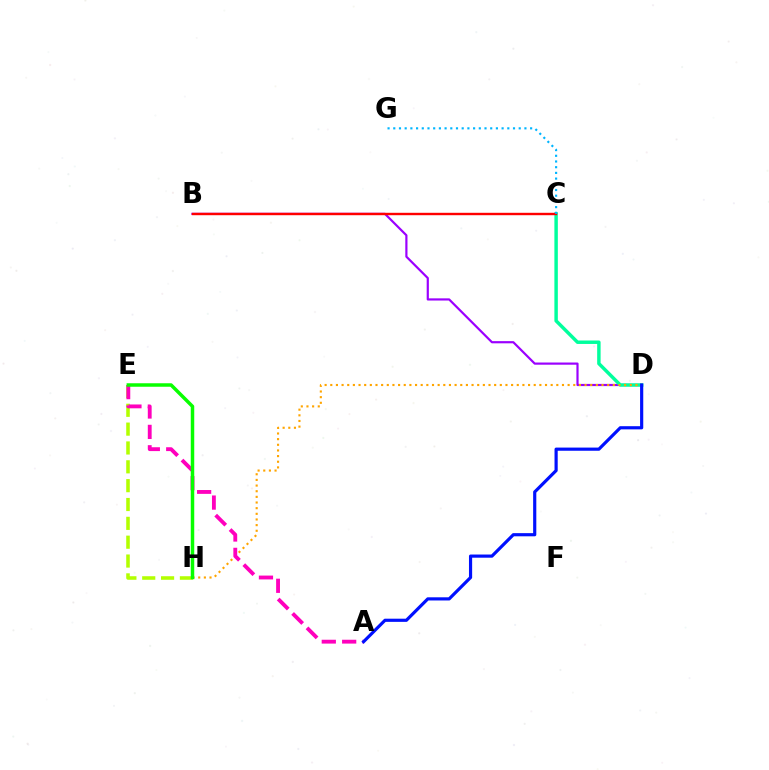{('E', 'H'): [{'color': '#b3ff00', 'line_style': 'dashed', 'thickness': 2.56}, {'color': '#08ff00', 'line_style': 'solid', 'thickness': 2.51}], ('B', 'D'): [{'color': '#9b00ff', 'line_style': 'solid', 'thickness': 1.58}], ('C', 'D'): [{'color': '#00ff9d', 'line_style': 'solid', 'thickness': 2.49}], ('D', 'H'): [{'color': '#ffa500', 'line_style': 'dotted', 'thickness': 1.54}], ('A', 'E'): [{'color': '#ff00bd', 'line_style': 'dashed', 'thickness': 2.77}], ('B', 'C'): [{'color': '#ff0000', 'line_style': 'solid', 'thickness': 1.74}], ('A', 'D'): [{'color': '#0010ff', 'line_style': 'solid', 'thickness': 2.28}], ('C', 'G'): [{'color': '#00b5ff', 'line_style': 'dotted', 'thickness': 1.55}]}